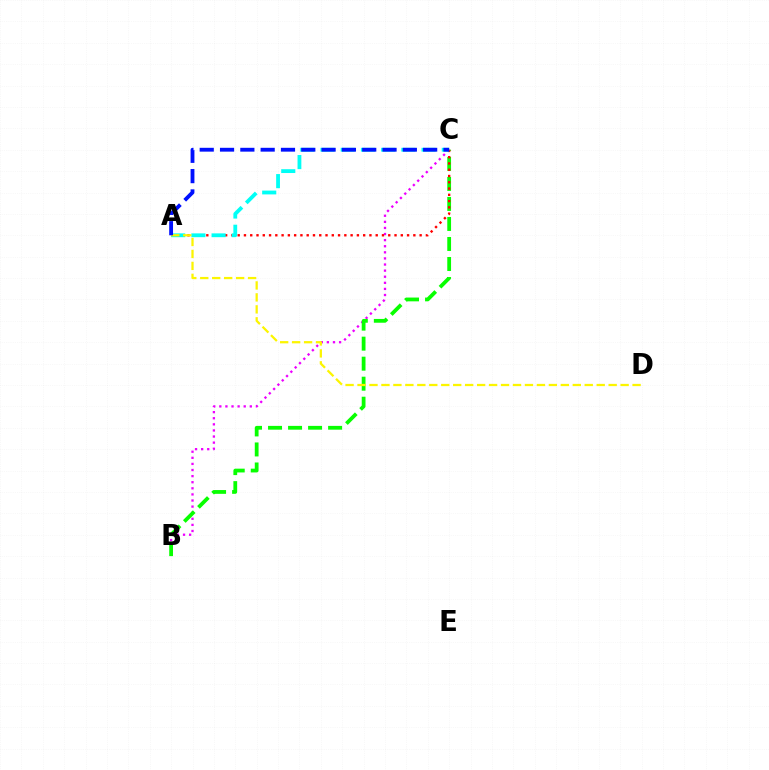{('B', 'C'): [{'color': '#ee00ff', 'line_style': 'dotted', 'thickness': 1.66}, {'color': '#08ff00', 'line_style': 'dashed', 'thickness': 2.72}], ('A', 'C'): [{'color': '#ff0000', 'line_style': 'dotted', 'thickness': 1.7}, {'color': '#00fff6', 'line_style': 'dashed', 'thickness': 2.75}, {'color': '#0010ff', 'line_style': 'dashed', 'thickness': 2.76}], ('A', 'D'): [{'color': '#fcf500', 'line_style': 'dashed', 'thickness': 1.62}]}